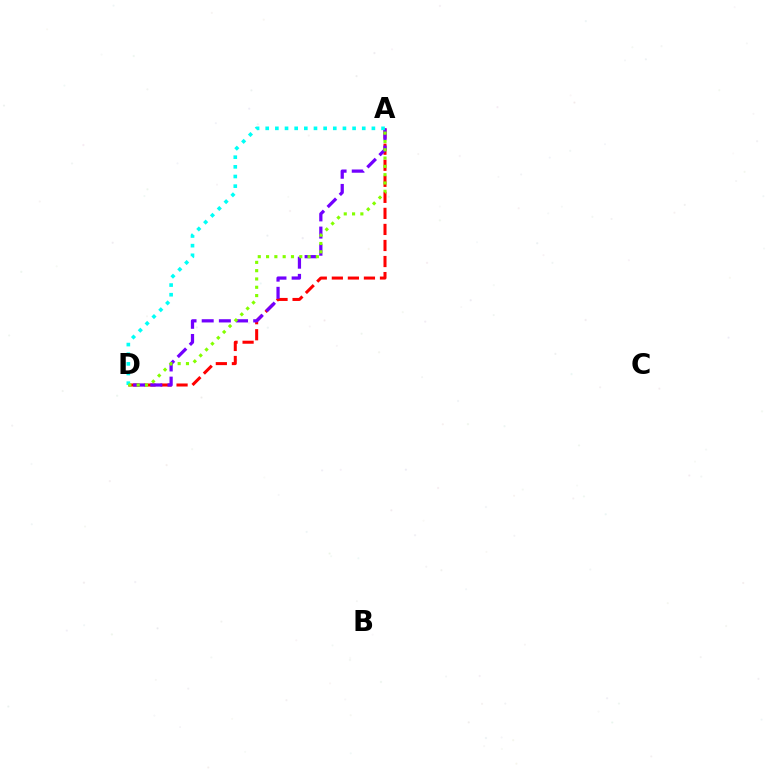{('A', 'D'): [{'color': '#ff0000', 'line_style': 'dashed', 'thickness': 2.18}, {'color': '#7200ff', 'line_style': 'dashed', 'thickness': 2.33}, {'color': '#00fff6', 'line_style': 'dotted', 'thickness': 2.62}, {'color': '#84ff00', 'line_style': 'dotted', 'thickness': 2.26}]}